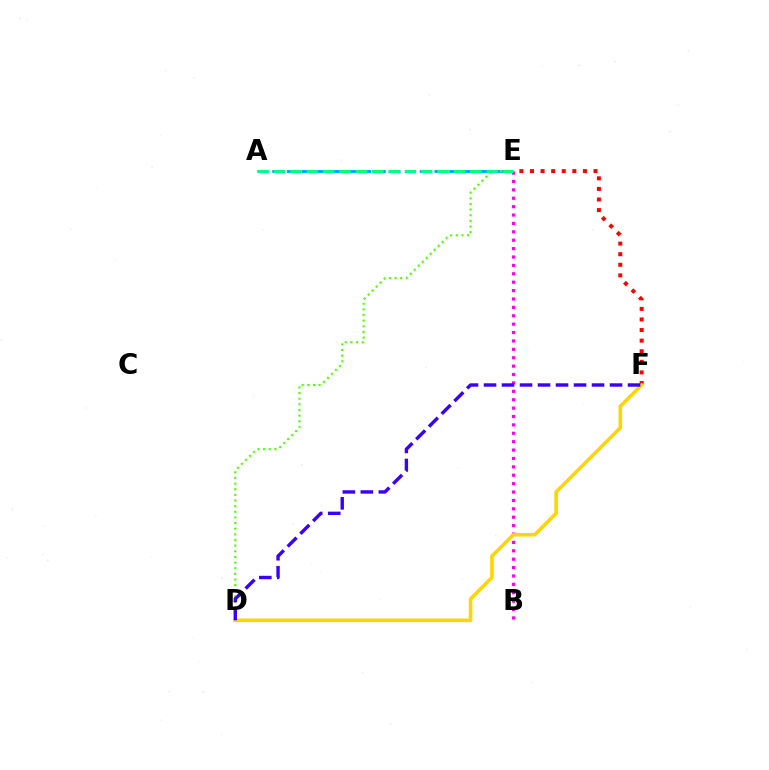{('A', 'E'): [{'color': '#009eff', 'line_style': 'dashed', 'thickness': 2.0}, {'color': '#00ff86', 'line_style': 'dashed', 'thickness': 2.22}], ('B', 'E'): [{'color': '#ff00ed', 'line_style': 'dotted', 'thickness': 2.28}], ('D', 'E'): [{'color': '#4fff00', 'line_style': 'dotted', 'thickness': 1.53}], ('E', 'F'): [{'color': '#ff0000', 'line_style': 'dotted', 'thickness': 2.88}], ('D', 'F'): [{'color': '#ffd500', 'line_style': 'solid', 'thickness': 2.59}, {'color': '#3700ff', 'line_style': 'dashed', 'thickness': 2.45}]}